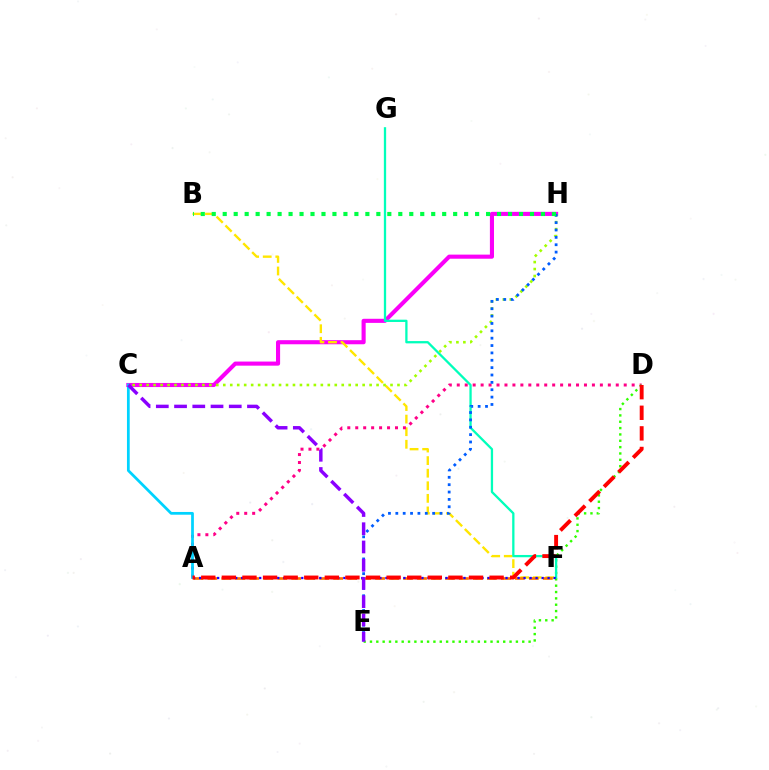{('C', 'H'): [{'color': '#fa00f9', 'line_style': 'solid', 'thickness': 2.95}, {'color': '#a2ff00', 'line_style': 'dotted', 'thickness': 1.89}], ('B', 'F'): [{'color': '#ffe600', 'line_style': 'dashed', 'thickness': 1.71}], ('A', 'D'): [{'color': '#ff0088', 'line_style': 'dotted', 'thickness': 2.16}, {'color': '#ff0000', 'line_style': 'dashed', 'thickness': 2.8}], ('D', 'E'): [{'color': '#31ff00', 'line_style': 'dotted', 'thickness': 1.72}], ('A', 'F'): [{'color': '#ff7000', 'line_style': 'dashed', 'thickness': 1.9}, {'color': '#1900ff', 'line_style': 'dotted', 'thickness': 1.63}], ('F', 'G'): [{'color': '#00ffbb', 'line_style': 'solid', 'thickness': 1.65}], ('A', 'C'): [{'color': '#00d3ff', 'line_style': 'solid', 'thickness': 1.98}], ('E', 'H'): [{'color': '#005dff', 'line_style': 'dotted', 'thickness': 2.0}], ('B', 'H'): [{'color': '#00ff45', 'line_style': 'dotted', 'thickness': 2.98}], ('C', 'E'): [{'color': '#8a00ff', 'line_style': 'dashed', 'thickness': 2.48}]}